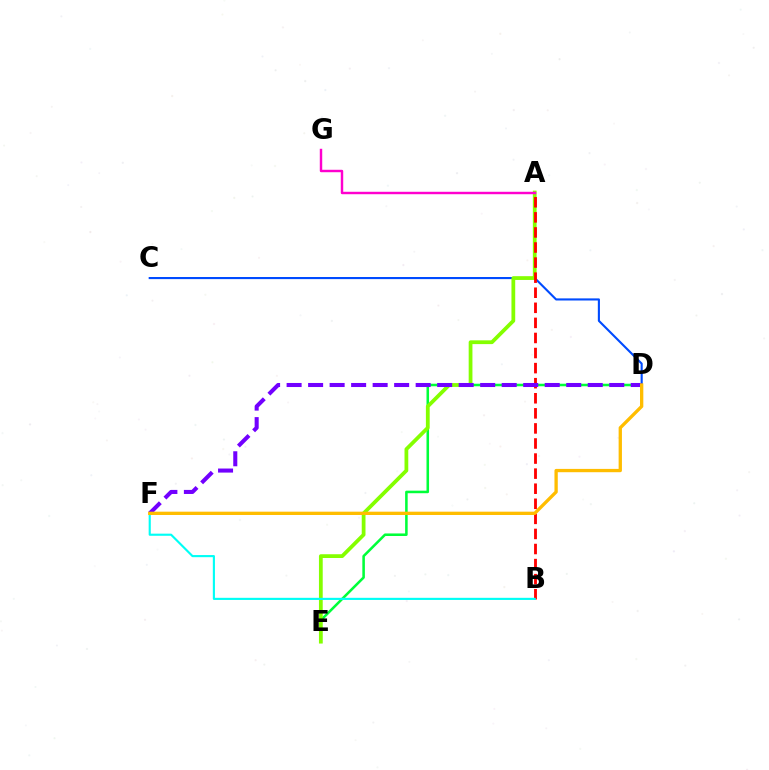{('D', 'E'): [{'color': '#00ff39', 'line_style': 'solid', 'thickness': 1.84}], ('C', 'D'): [{'color': '#004bff', 'line_style': 'solid', 'thickness': 1.52}], ('A', 'E'): [{'color': '#84ff00', 'line_style': 'solid', 'thickness': 2.71}], ('A', 'G'): [{'color': '#ff00cf', 'line_style': 'solid', 'thickness': 1.75}], ('A', 'B'): [{'color': '#ff0000', 'line_style': 'dashed', 'thickness': 2.05}], ('B', 'F'): [{'color': '#00fff6', 'line_style': 'solid', 'thickness': 1.54}], ('D', 'F'): [{'color': '#7200ff', 'line_style': 'dashed', 'thickness': 2.92}, {'color': '#ffbd00', 'line_style': 'solid', 'thickness': 2.38}]}